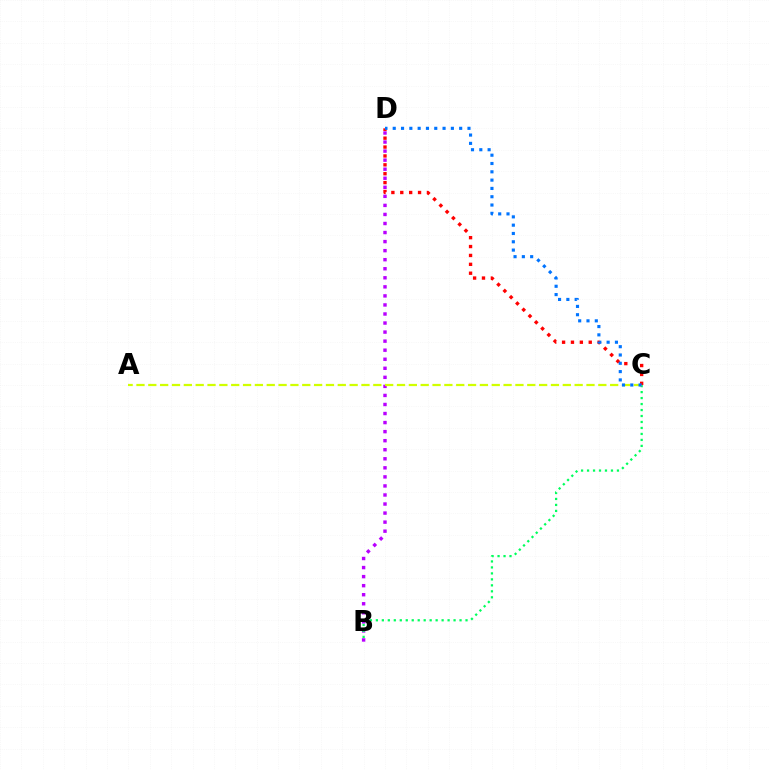{('B', 'D'): [{'color': '#b900ff', 'line_style': 'dotted', 'thickness': 2.46}], ('B', 'C'): [{'color': '#00ff5c', 'line_style': 'dotted', 'thickness': 1.62}], ('A', 'C'): [{'color': '#d1ff00', 'line_style': 'dashed', 'thickness': 1.61}], ('C', 'D'): [{'color': '#ff0000', 'line_style': 'dotted', 'thickness': 2.41}, {'color': '#0074ff', 'line_style': 'dotted', 'thickness': 2.26}]}